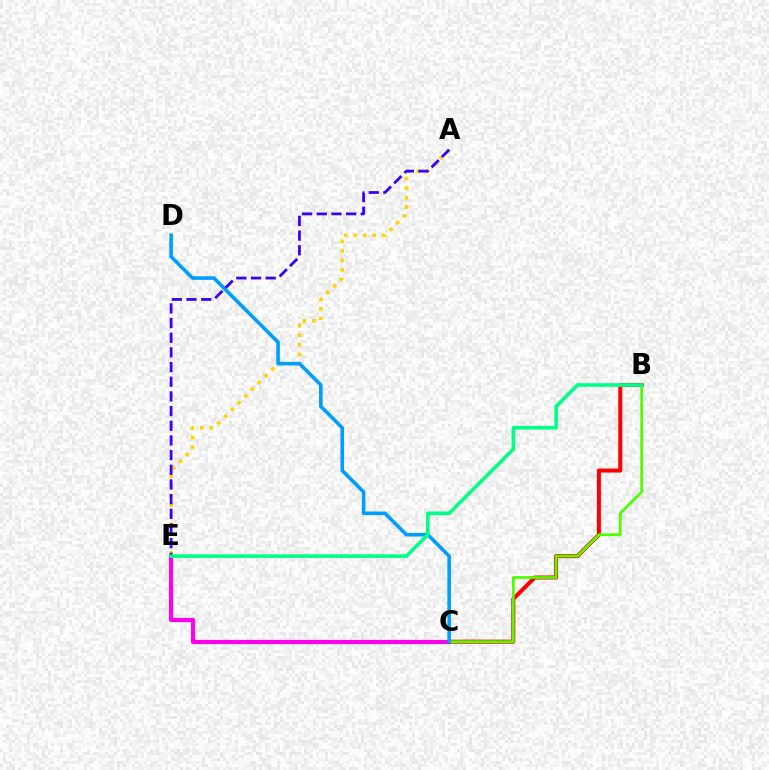{('A', 'E'): [{'color': '#ffd500', 'line_style': 'dotted', 'thickness': 2.59}, {'color': '#3700ff', 'line_style': 'dashed', 'thickness': 1.99}], ('C', 'E'): [{'color': '#ff00ed', 'line_style': 'solid', 'thickness': 2.99}], ('B', 'C'): [{'color': '#ff0000', 'line_style': 'solid', 'thickness': 2.89}, {'color': '#4fff00', 'line_style': 'solid', 'thickness': 1.97}], ('C', 'D'): [{'color': '#009eff', 'line_style': 'solid', 'thickness': 2.58}], ('B', 'E'): [{'color': '#00ff86', 'line_style': 'solid', 'thickness': 2.6}]}